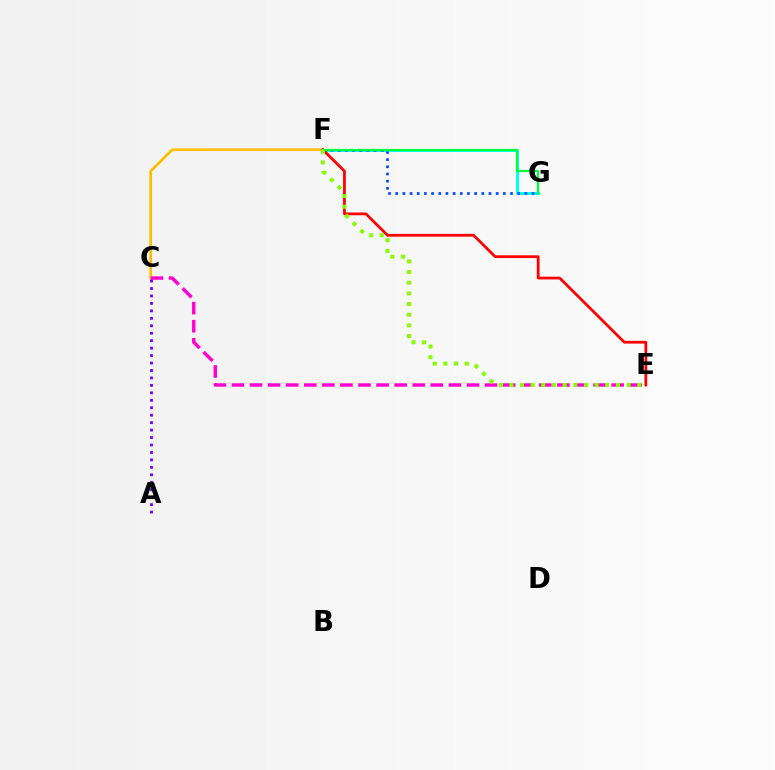{('C', 'F'): [{'color': '#ffbd00', 'line_style': 'solid', 'thickness': 1.93}], ('F', 'G'): [{'color': '#00fff6', 'line_style': 'solid', 'thickness': 2.17}, {'color': '#004bff', 'line_style': 'dotted', 'thickness': 1.95}, {'color': '#00ff39', 'line_style': 'solid', 'thickness': 1.59}], ('C', 'E'): [{'color': '#ff00cf', 'line_style': 'dashed', 'thickness': 2.46}], ('A', 'C'): [{'color': '#7200ff', 'line_style': 'dotted', 'thickness': 2.02}], ('E', 'F'): [{'color': '#ff0000', 'line_style': 'solid', 'thickness': 1.99}, {'color': '#84ff00', 'line_style': 'dotted', 'thickness': 2.9}]}